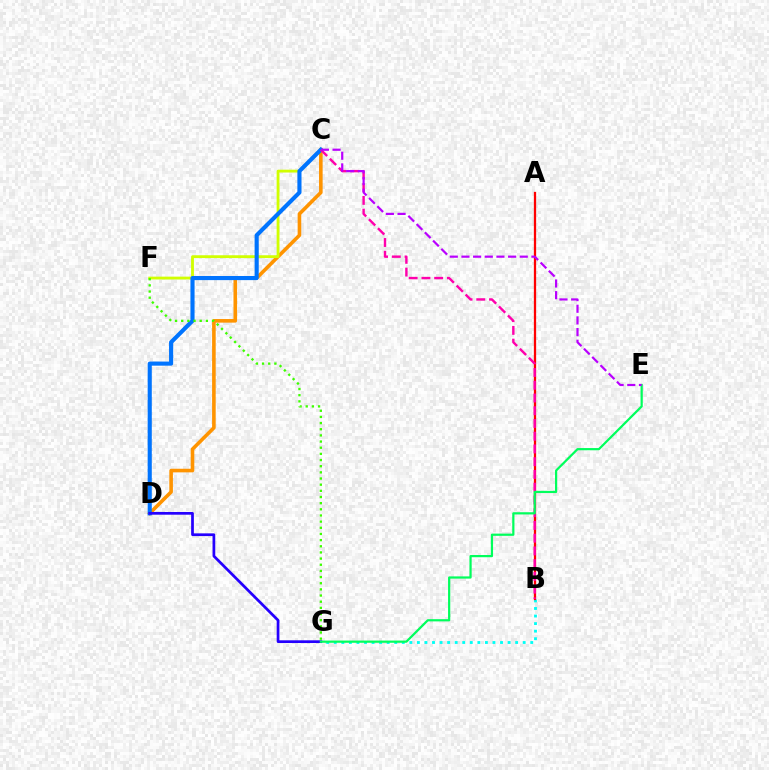{('C', 'D'): [{'color': '#ff9400', 'line_style': 'solid', 'thickness': 2.59}, {'color': '#0074ff', 'line_style': 'solid', 'thickness': 2.97}], ('B', 'G'): [{'color': '#00fff6', 'line_style': 'dotted', 'thickness': 2.05}], ('C', 'F'): [{'color': '#d1ff00', 'line_style': 'solid', 'thickness': 2.04}], ('A', 'B'): [{'color': '#ff0000', 'line_style': 'solid', 'thickness': 1.64}], ('F', 'G'): [{'color': '#3dff00', 'line_style': 'dotted', 'thickness': 1.67}], ('B', 'C'): [{'color': '#ff00ac', 'line_style': 'dashed', 'thickness': 1.73}], ('D', 'G'): [{'color': '#2500ff', 'line_style': 'solid', 'thickness': 1.96}], ('E', 'G'): [{'color': '#00ff5c', 'line_style': 'solid', 'thickness': 1.6}], ('C', 'E'): [{'color': '#b900ff', 'line_style': 'dashed', 'thickness': 1.58}]}